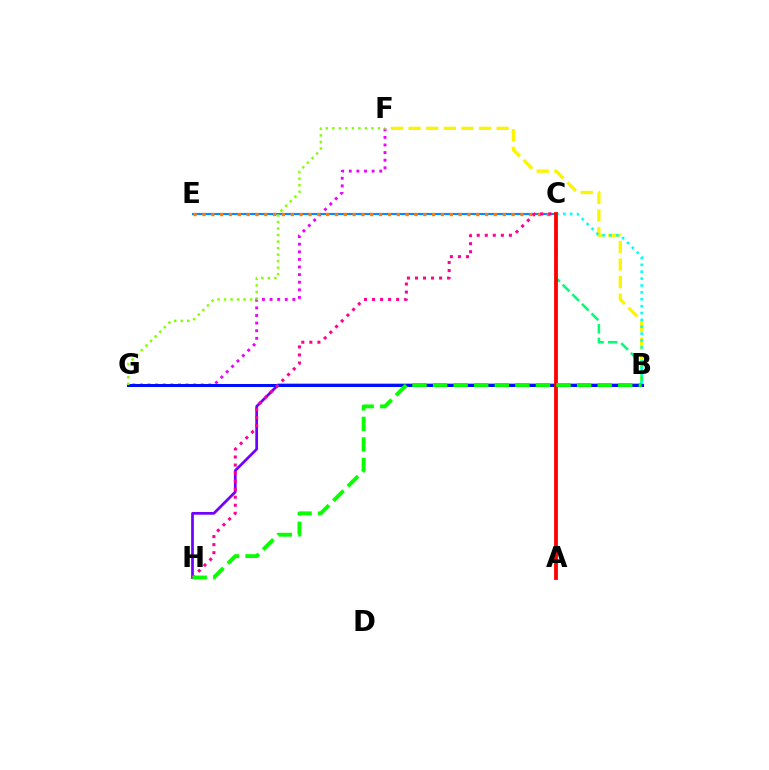{('B', 'H'): [{'color': '#7200ff', 'line_style': 'solid', 'thickness': 1.97}, {'color': '#08ff00', 'line_style': 'dashed', 'thickness': 2.79}], ('F', 'G'): [{'color': '#ee00ff', 'line_style': 'dotted', 'thickness': 2.07}, {'color': '#84ff00', 'line_style': 'dotted', 'thickness': 1.77}], ('C', 'E'): [{'color': '#008cff', 'line_style': 'solid', 'thickness': 1.52}, {'color': '#ff7c00', 'line_style': 'dotted', 'thickness': 2.4}], ('B', 'F'): [{'color': '#fcf500', 'line_style': 'dashed', 'thickness': 2.39}], ('B', 'C'): [{'color': '#00ff74', 'line_style': 'dashed', 'thickness': 1.85}, {'color': '#00fff6', 'line_style': 'dotted', 'thickness': 1.87}], ('B', 'G'): [{'color': '#0010ff', 'line_style': 'solid', 'thickness': 2.19}], ('C', 'H'): [{'color': '#ff0094', 'line_style': 'dotted', 'thickness': 2.18}], ('A', 'C'): [{'color': '#ff0000', 'line_style': 'solid', 'thickness': 2.73}]}